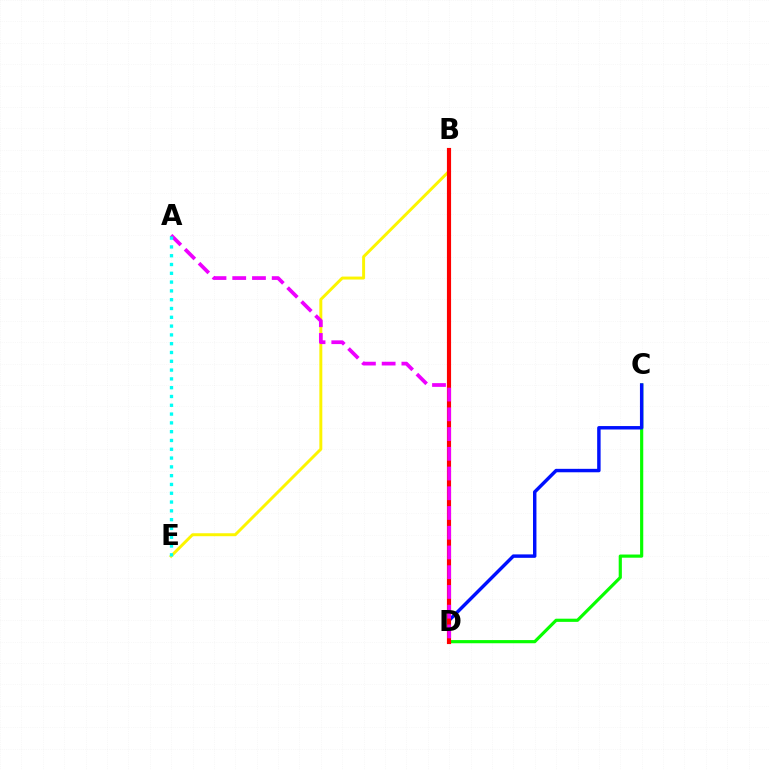{('B', 'E'): [{'color': '#fcf500', 'line_style': 'solid', 'thickness': 2.13}], ('C', 'D'): [{'color': '#08ff00', 'line_style': 'solid', 'thickness': 2.28}, {'color': '#0010ff', 'line_style': 'solid', 'thickness': 2.48}], ('B', 'D'): [{'color': '#ff0000', 'line_style': 'solid', 'thickness': 2.99}], ('A', 'D'): [{'color': '#ee00ff', 'line_style': 'dashed', 'thickness': 2.68}], ('A', 'E'): [{'color': '#00fff6', 'line_style': 'dotted', 'thickness': 2.39}]}